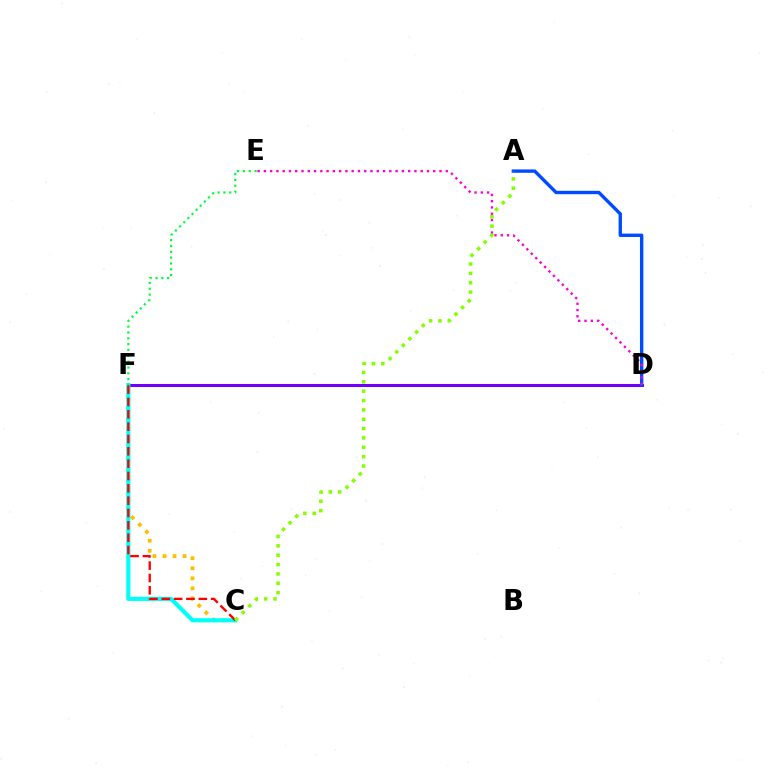{('D', 'F'): [{'color': '#7200ff', 'line_style': 'solid', 'thickness': 2.17}], ('C', 'F'): [{'color': '#ffbd00', 'line_style': 'dotted', 'thickness': 2.73}, {'color': '#00fff6', 'line_style': 'solid', 'thickness': 2.97}, {'color': '#ff0000', 'line_style': 'dashed', 'thickness': 1.68}], ('A', 'D'): [{'color': '#004bff', 'line_style': 'solid', 'thickness': 2.43}], ('D', 'E'): [{'color': '#ff00cf', 'line_style': 'dotted', 'thickness': 1.7}], ('E', 'F'): [{'color': '#00ff39', 'line_style': 'dotted', 'thickness': 1.59}], ('A', 'C'): [{'color': '#84ff00', 'line_style': 'dotted', 'thickness': 2.54}]}